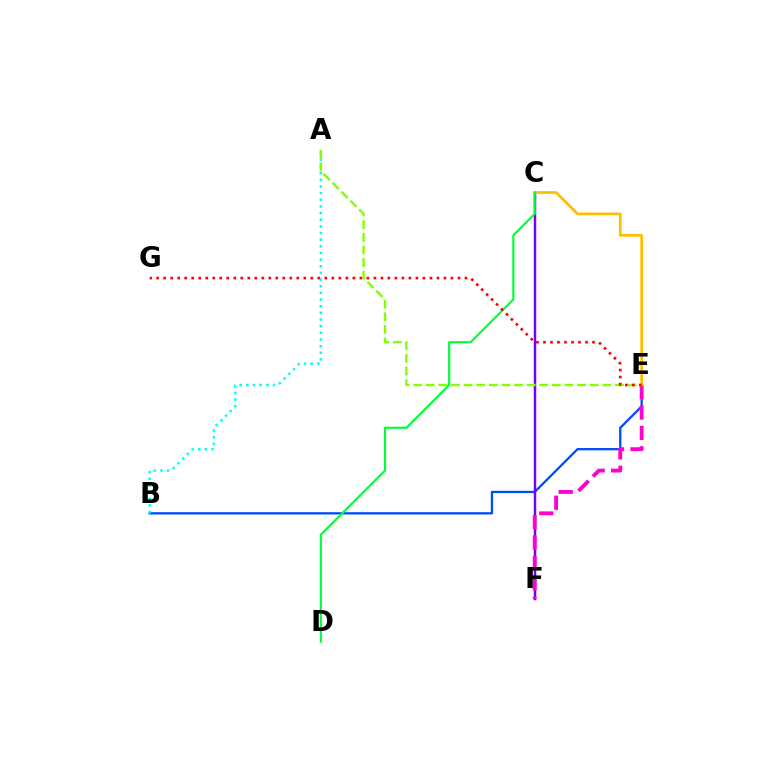{('B', 'E'): [{'color': '#004bff', 'line_style': 'solid', 'thickness': 1.65}], ('C', 'F'): [{'color': '#7200ff', 'line_style': 'solid', 'thickness': 1.8}], ('A', 'B'): [{'color': '#00fff6', 'line_style': 'dotted', 'thickness': 1.81}], ('E', 'F'): [{'color': '#ff00cf', 'line_style': 'dashed', 'thickness': 2.77}], ('C', 'E'): [{'color': '#ffbd00', 'line_style': 'solid', 'thickness': 1.96}], ('A', 'E'): [{'color': '#84ff00', 'line_style': 'dashed', 'thickness': 1.71}], ('C', 'D'): [{'color': '#00ff39', 'line_style': 'solid', 'thickness': 1.56}], ('E', 'G'): [{'color': '#ff0000', 'line_style': 'dotted', 'thickness': 1.9}]}